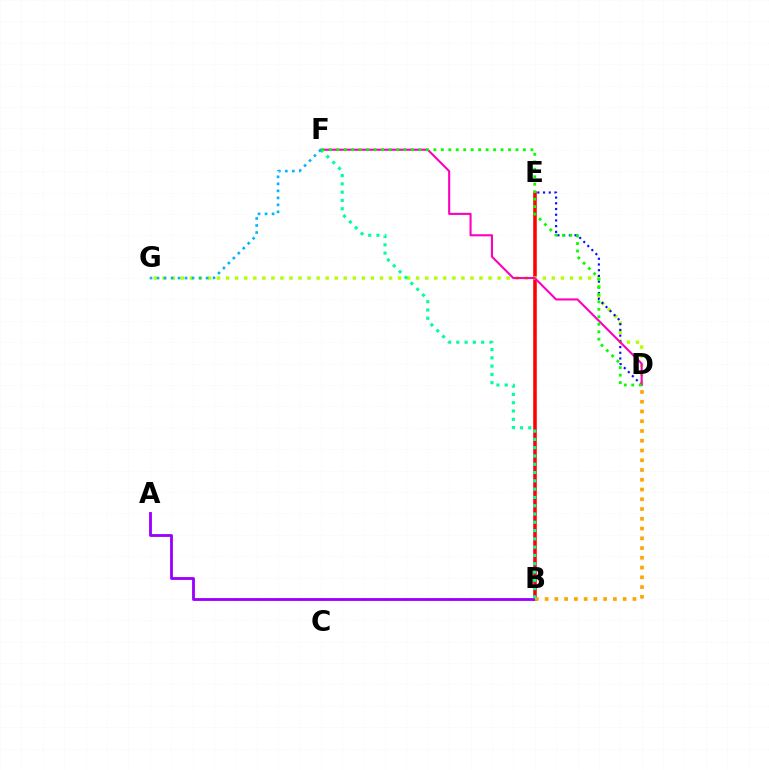{('B', 'E'): [{'color': '#ff0000', 'line_style': 'solid', 'thickness': 2.56}], ('D', 'G'): [{'color': '#b3ff00', 'line_style': 'dotted', 'thickness': 2.46}], ('A', 'B'): [{'color': '#9b00ff', 'line_style': 'solid', 'thickness': 2.04}], ('B', 'D'): [{'color': '#ffa500', 'line_style': 'dotted', 'thickness': 2.65}], ('D', 'E'): [{'color': '#0010ff', 'line_style': 'dotted', 'thickness': 1.55}], ('D', 'F'): [{'color': '#ff00bd', 'line_style': 'solid', 'thickness': 1.51}, {'color': '#08ff00', 'line_style': 'dotted', 'thickness': 2.03}], ('B', 'F'): [{'color': '#00ff9d', 'line_style': 'dotted', 'thickness': 2.25}], ('F', 'G'): [{'color': '#00b5ff', 'line_style': 'dotted', 'thickness': 1.9}]}